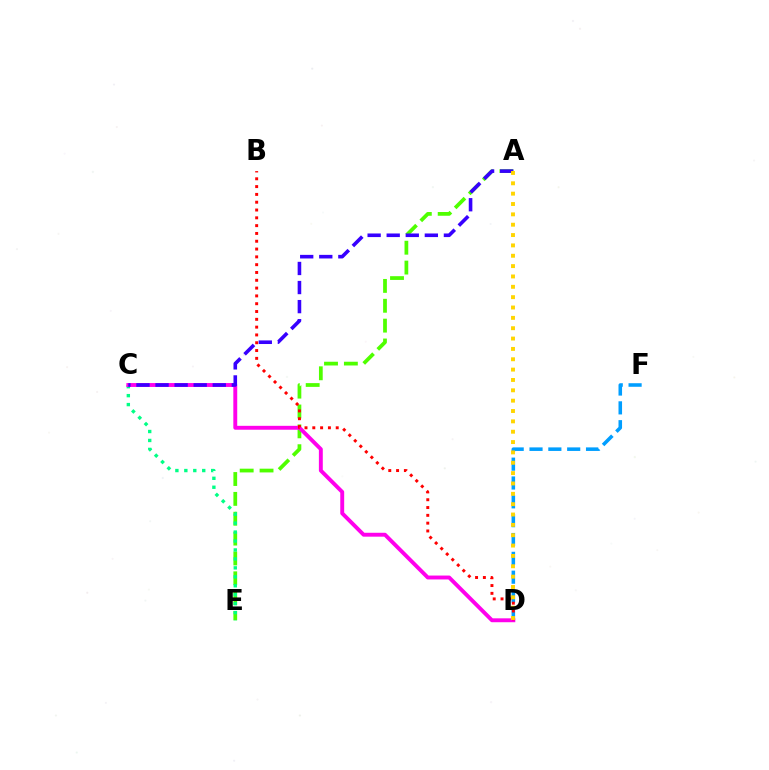{('D', 'F'): [{'color': '#009eff', 'line_style': 'dashed', 'thickness': 2.56}], ('A', 'E'): [{'color': '#4fff00', 'line_style': 'dashed', 'thickness': 2.7}], ('C', 'E'): [{'color': '#00ff86', 'line_style': 'dotted', 'thickness': 2.43}], ('C', 'D'): [{'color': '#ff00ed', 'line_style': 'solid', 'thickness': 2.81}], ('A', 'C'): [{'color': '#3700ff', 'line_style': 'dashed', 'thickness': 2.59}], ('B', 'D'): [{'color': '#ff0000', 'line_style': 'dotted', 'thickness': 2.12}], ('A', 'D'): [{'color': '#ffd500', 'line_style': 'dotted', 'thickness': 2.81}]}